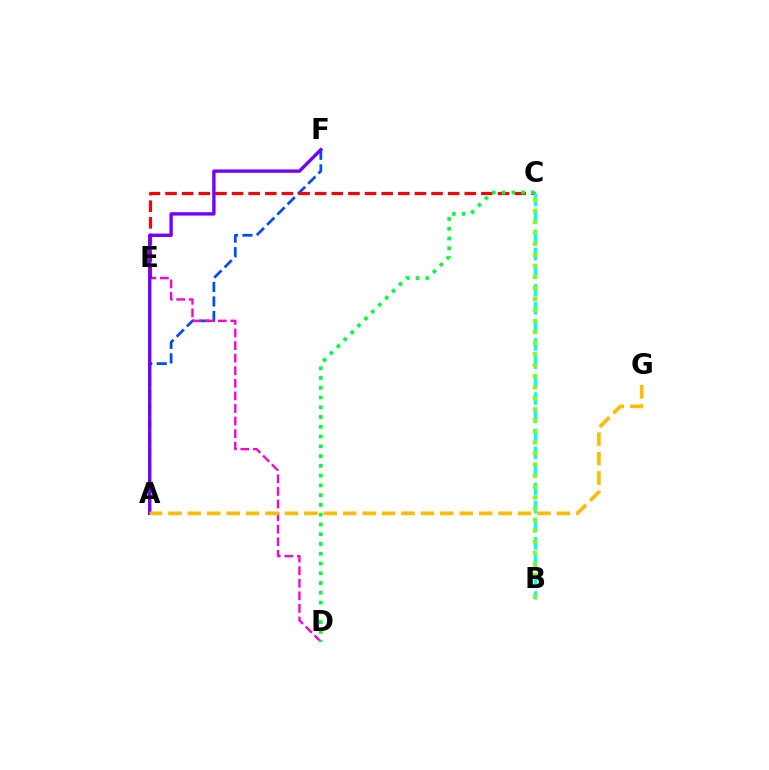{('A', 'F'): [{'color': '#004bff', 'line_style': 'dashed', 'thickness': 1.97}, {'color': '#7200ff', 'line_style': 'solid', 'thickness': 2.42}], ('D', 'E'): [{'color': '#ff00cf', 'line_style': 'dashed', 'thickness': 1.71}], ('C', 'E'): [{'color': '#ff0000', 'line_style': 'dashed', 'thickness': 2.26}], ('C', 'D'): [{'color': '#00ff39', 'line_style': 'dotted', 'thickness': 2.65}], ('B', 'C'): [{'color': '#00fff6', 'line_style': 'dashed', 'thickness': 2.46}, {'color': '#84ff00', 'line_style': 'dotted', 'thickness': 3.0}], ('A', 'G'): [{'color': '#ffbd00', 'line_style': 'dashed', 'thickness': 2.64}]}